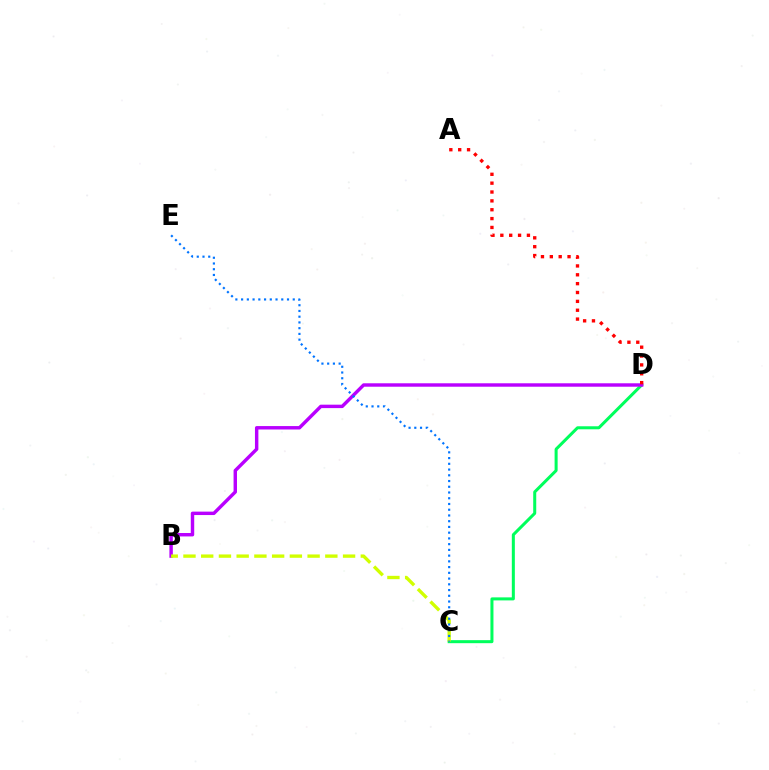{('C', 'D'): [{'color': '#00ff5c', 'line_style': 'solid', 'thickness': 2.18}], ('B', 'D'): [{'color': '#b900ff', 'line_style': 'solid', 'thickness': 2.47}], ('B', 'C'): [{'color': '#d1ff00', 'line_style': 'dashed', 'thickness': 2.41}], ('C', 'E'): [{'color': '#0074ff', 'line_style': 'dotted', 'thickness': 1.56}], ('A', 'D'): [{'color': '#ff0000', 'line_style': 'dotted', 'thickness': 2.41}]}